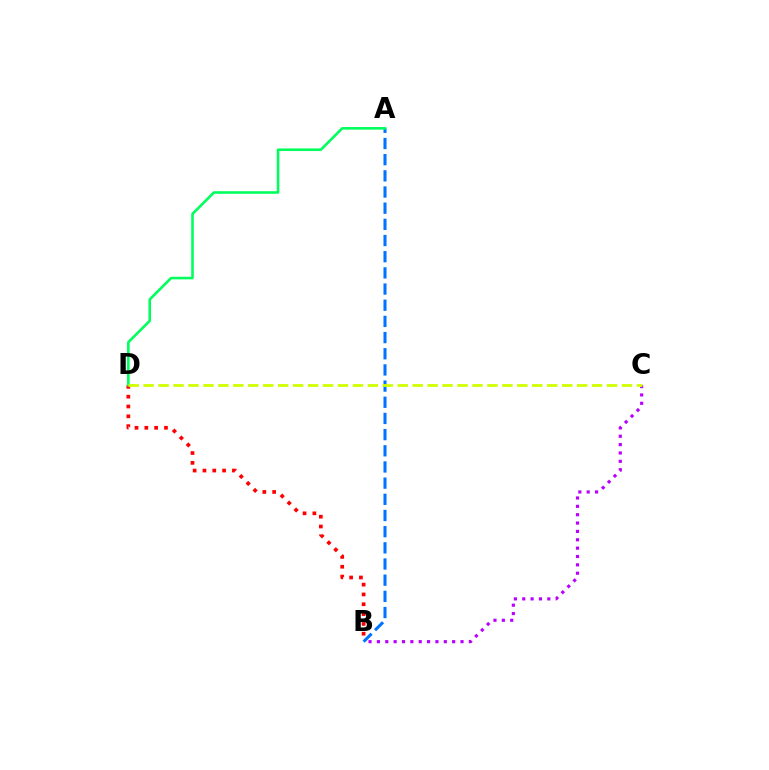{('B', 'C'): [{'color': '#b900ff', 'line_style': 'dotted', 'thickness': 2.27}], ('A', 'B'): [{'color': '#0074ff', 'line_style': 'dashed', 'thickness': 2.2}], ('B', 'D'): [{'color': '#ff0000', 'line_style': 'dotted', 'thickness': 2.67}], ('A', 'D'): [{'color': '#00ff5c', 'line_style': 'solid', 'thickness': 1.87}], ('C', 'D'): [{'color': '#d1ff00', 'line_style': 'dashed', 'thickness': 2.03}]}